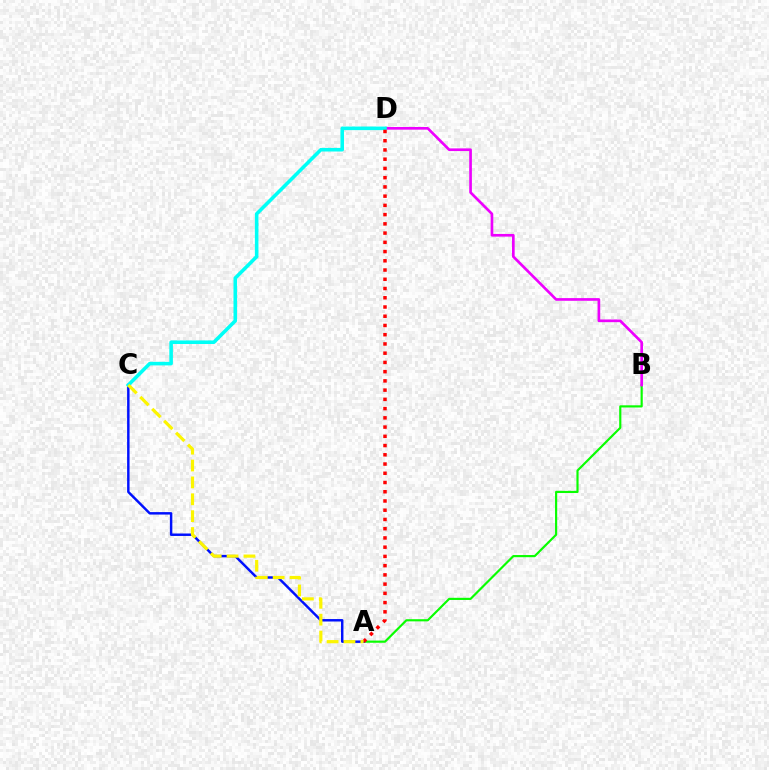{('A', 'B'): [{'color': '#08ff00', 'line_style': 'solid', 'thickness': 1.56}], ('A', 'C'): [{'color': '#0010ff', 'line_style': 'solid', 'thickness': 1.77}, {'color': '#fcf500', 'line_style': 'dashed', 'thickness': 2.29}], ('B', 'D'): [{'color': '#ee00ff', 'line_style': 'solid', 'thickness': 1.92}], ('C', 'D'): [{'color': '#00fff6', 'line_style': 'solid', 'thickness': 2.57}], ('A', 'D'): [{'color': '#ff0000', 'line_style': 'dotted', 'thickness': 2.51}]}